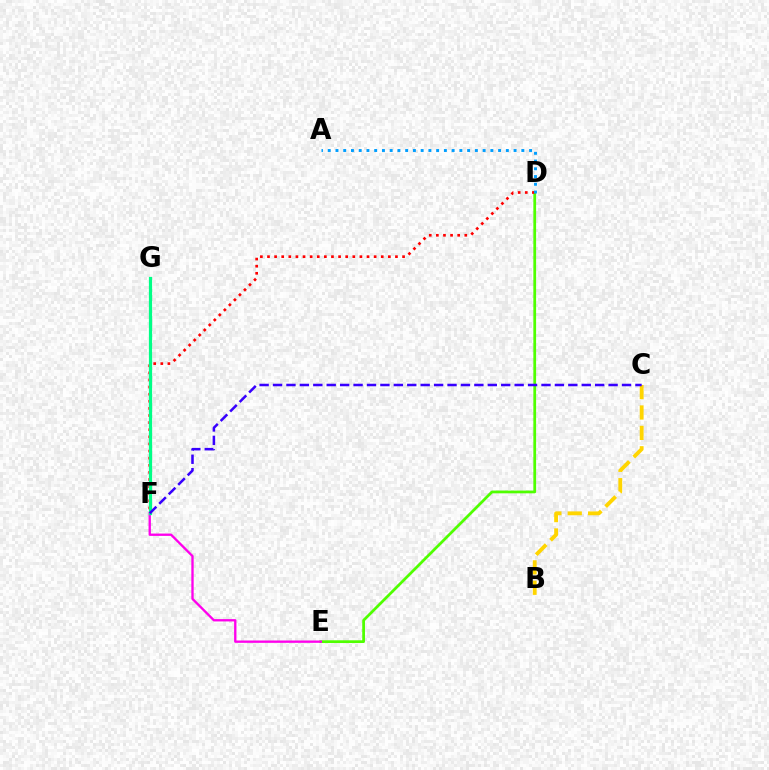{('D', 'E'): [{'color': '#4fff00', 'line_style': 'solid', 'thickness': 1.98}], ('E', 'F'): [{'color': '#ff00ed', 'line_style': 'solid', 'thickness': 1.68}], ('D', 'F'): [{'color': '#ff0000', 'line_style': 'dotted', 'thickness': 1.93}], ('A', 'D'): [{'color': '#009eff', 'line_style': 'dotted', 'thickness': 2.1}], ('B', 'C'): [{'color': '#ffd500', 'line_style': 'dashed', 'thickness': 2.77}], ('F', 'G'): [{'color': '#00ff86', 'line_style': 'solid', 'thickness': 2.32}], ('C', 'F'): [{'color': '#3700ff', 'line_style': 'dashed', 'thickness': 1.82}]}